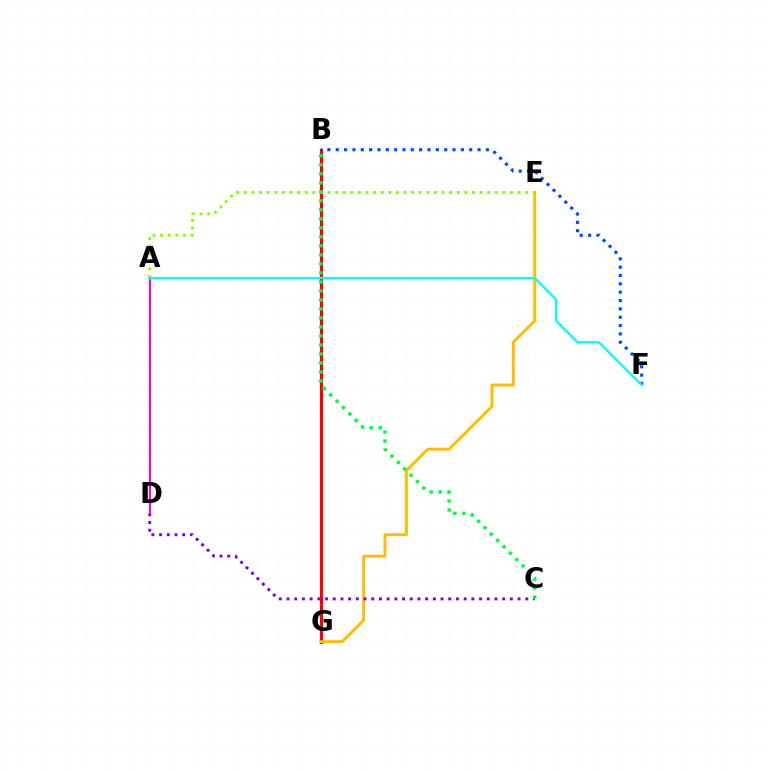{('B', 'G'): [{'color': '#ff0000', 'line_style': 'solid', 'thickness': 2.27}], ('E', 'G'): [{'color': '#ffbd00', 'line_style': 'solid', 'thickness': 2.11}], ('C', 'D'): [{'color': '#7200ff', 'line_style': 'dotted', 'thickness': 2.09}], ('A', 'D'): [{'color': '#ff00cf', 'line_style': 'solid', 'thickness': 1.54}], ('A', 'E'): [{'color': '#84ff00', 'line_style': 'dotted', 'thickness': 2.07}], ('B', 'C'): [{'color': '#00ff39', 'line_style': 'dotted', 'thickness': 2.45}], ('B', 'F'): [{'color': '#004bff', 'line_style': 'dotted', 'thickness': 2.27}], ('A', 'F'): [{'color': '#00fff6', 'line_style': 'solid', 'thickness': 1.65}]}